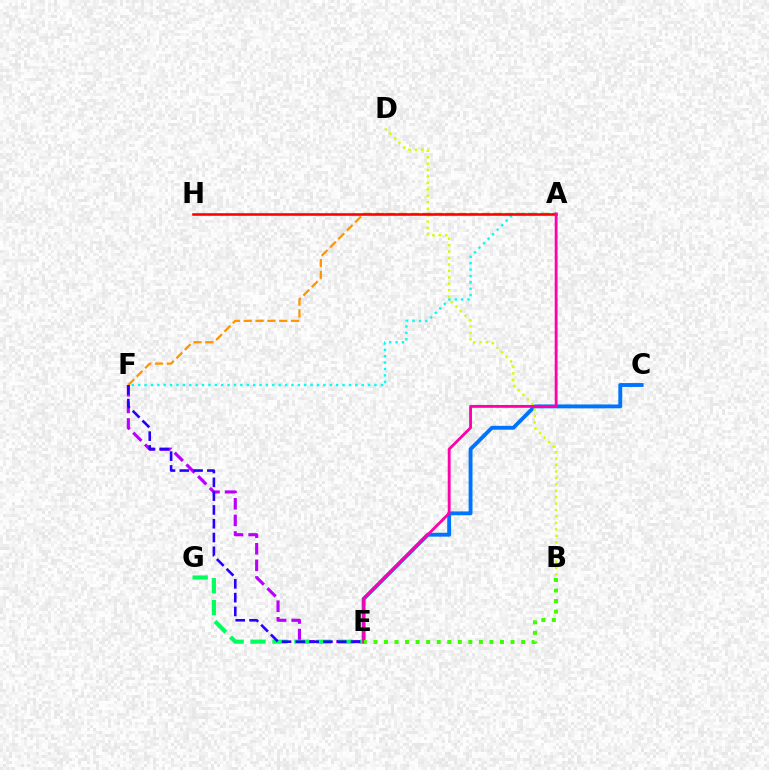{('A', 'F'): [{'color': '#ff9400', 'line_style': 'dashed', 'thickness': 1.61}, {'color': '#00fff6', 'line_style': 'dotted', 'thickness': 1.74}], ('C', 'E'): [{'color': '#0074ff', 'line_style': 'solid', 'thickness': 2.79}], ('E', 'F'): [{'color': '#b900ff', 'line_style': 'dashed', 'thickness': 2.25}, {'color': '#2500ff', 'line_style': 'dashed', 'thickness': 1.87}], ('E', 'G'): [{'color': '#00ff5c', 'line_style': 'dashed', 'thickness': 2.98}], ('B', 'D'): [{'color': '#d1ff00', 'line_style': 'dotted', 'thickness': 1.75}], ('A', 'H'): [{'color': '#ff0000', 'line_style': 'solid', 'thickness': 1.86}], ('A', 'E'): [{'color': '#ff00ac', 'line_style': 'solid', 'thickness': 2.04}], ('B', 'E'): [{'color': '#3dff00', 'line_style': 'dotted', 'thickness': 2.87}]}